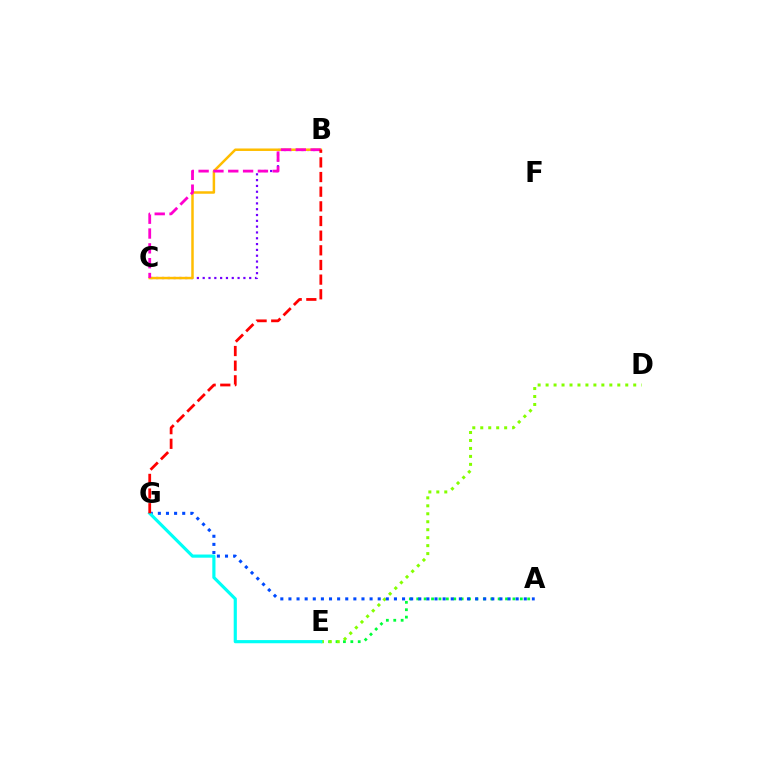{('A', 'E'): [{'color': '#00ff39', 'line_style': 'dotted', 'thickness': 2.01}], ('D', 'E'): [{'color': '#84ff00', 'line_style': 'dotted', 'thickness': 2.16}], ('A', 'G'): [{'color': '#004bff', 'line_style': 'dotted', 'thickness': 2.2}], ('B', 'C'): [{'color': '#7200ff', 'line_style': 'dotted', 'thickness': 1.58}, {'color': '#ffbd00', 'line_style': 'solid', 'thickness': 1.8}, {'color': '#ff00cf', 'line_style': 'dashed', 'thickness': 2.01}], ('E', 'G'): [{'color': '#00fff6', 'line_style': 'solid', 'thickness': 2.28}], ('B', 'G'): [{'color': '#ff0000', 'line_style': 'dashed', 'thickness': 1.99}]}